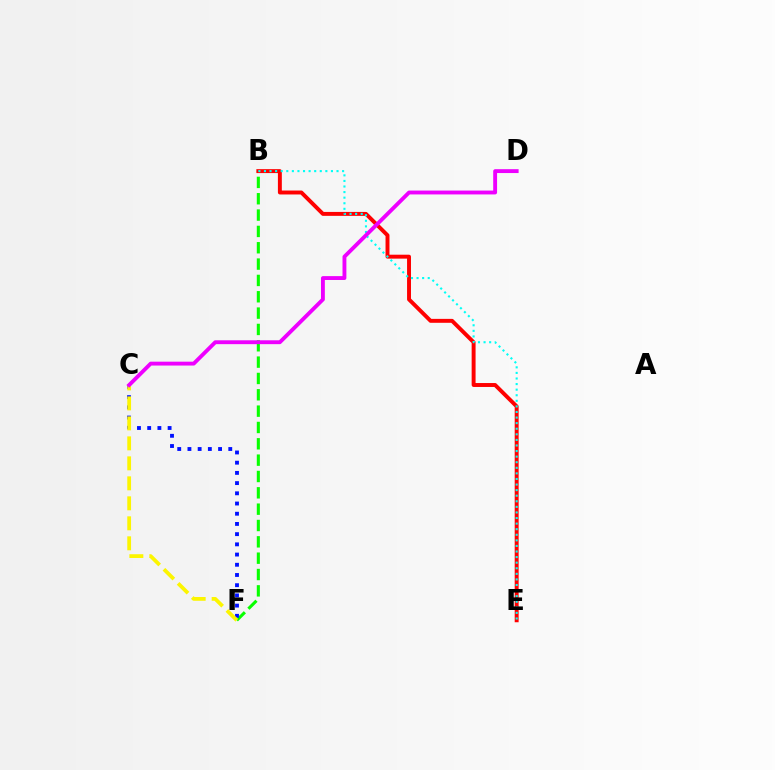{('B', 'F'): [{'color': '#08ff00', 'line_style': 'dashed', 'thickness': 2.22}], ('B', 'E'): [{'color': '#ff0000', 'line_style': 'solid', 'thickness': 2.83}, {'color': '#00fff6', 'line_style': 'dotted', 'thickness': 1.52}], ('C', 'F'): [{'color': '#0010ff', 'line_style': 'dotted', 'thickness': 2.77}, {'color': '#fcf500', 'line_style': 'dashed', 'thickness': 2.72}], ('C', 'D'): [{'color': '#ee00ff', 'line_style': 'solid', 'thickness': 2.79}]}